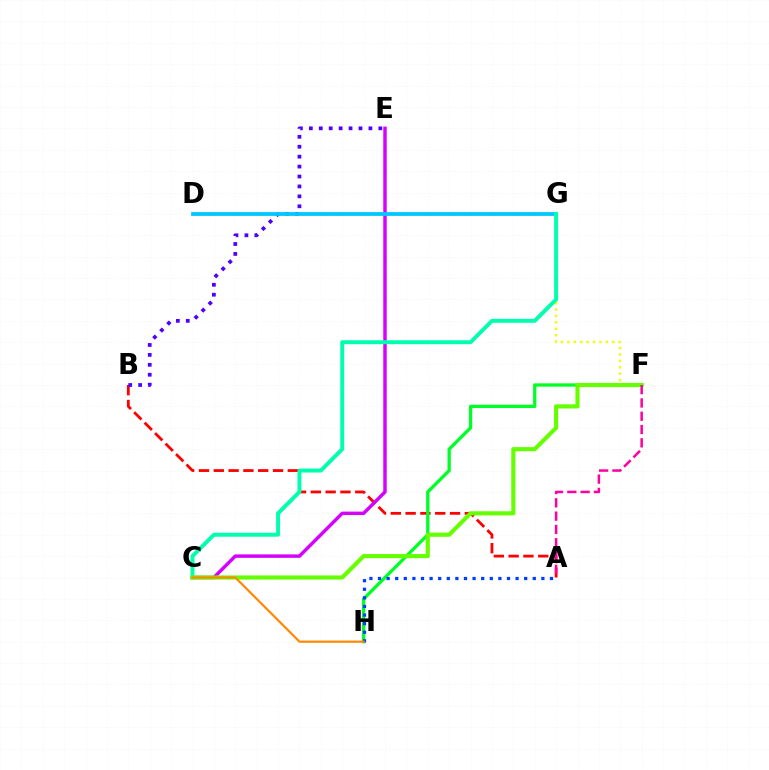{('F', 'G'): [{'color': '#eeff00', 'line_style': 'dotted', 'thickness': 1.74}], ('A', 'B'): [{'color': '#ff0000', 'line_style': 'dashed', 'thickness': 2.01}], ('B', 'E'): [{'color': '#4f00ff', 'line_style': 'dotted', 'thickness': 2.7}], ('F', 'H'): [{'color': '#00ff27', 'line_style': 'solid', 'thickness': 2.38}], ('C', 'E'): [{'color': '#d600ff', 'line_style': 'solid', 'thickness': 2.48}], ('D', 'G'): [{'color': '#00c7ff', 'line_style': 'solid', 'thickness': 2.71}], ('A', 'H'): [{'color': '#003fff', 'line_style': 'dotted', 'thickness': 2.34}], ('C', 'G'): [{'color': '#00ffaf', 'line_style': 'solid', 'thickness': 2.85}], ('C', 'F'): [{'color': '#66ff00', 'line_style': 'solid', 'thickness': 2.98}], ('C', 'H'): [{'color': '#ff8800', 'line_style': 'solid', 'thickness': 1.56}], ('A', 'F'): [{'color': '#ff00a0', 'line_style': 'dashed', 'thickness': 1.81}]}